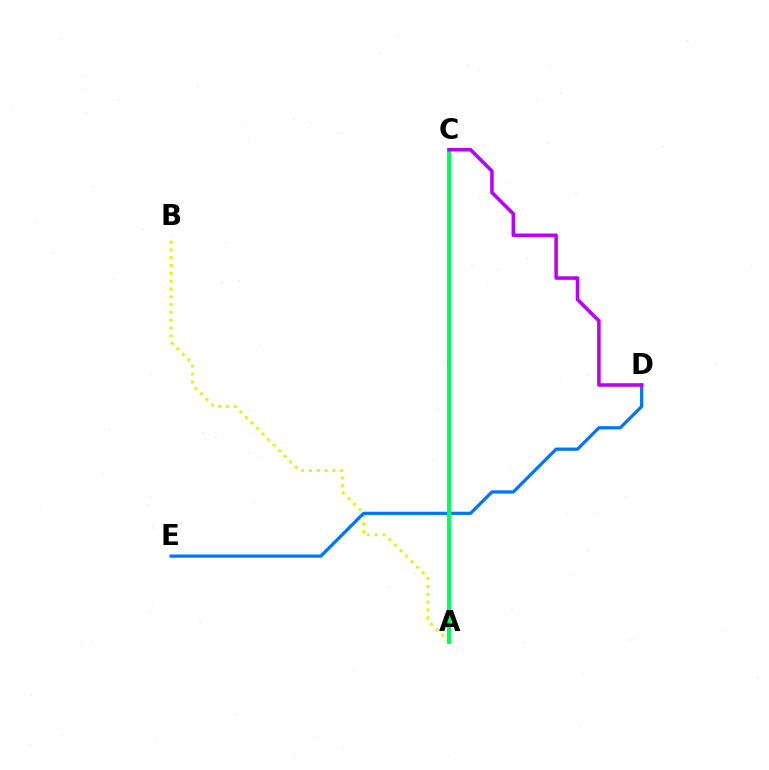{('A', 'B'): [{'color': '#d1ff00', 'line_style': 'dotted', 'thickness': 2.13}], ('D', 'E'): [{'color': '#0074ff', 'line_style': 'solid', 'thickness': 2.31}], ('A', 'C'): [{'color': '#ff0000', 'line_style': 'solid', 'thickness': 1.65}, {'color': '#00ff5c', 'line_style': 'solid', 'thickness': 2.91}], ('C', 'D'): [{'color': '#b900ff', 'line_style': 'solid', 'thickness': 2.55}]}